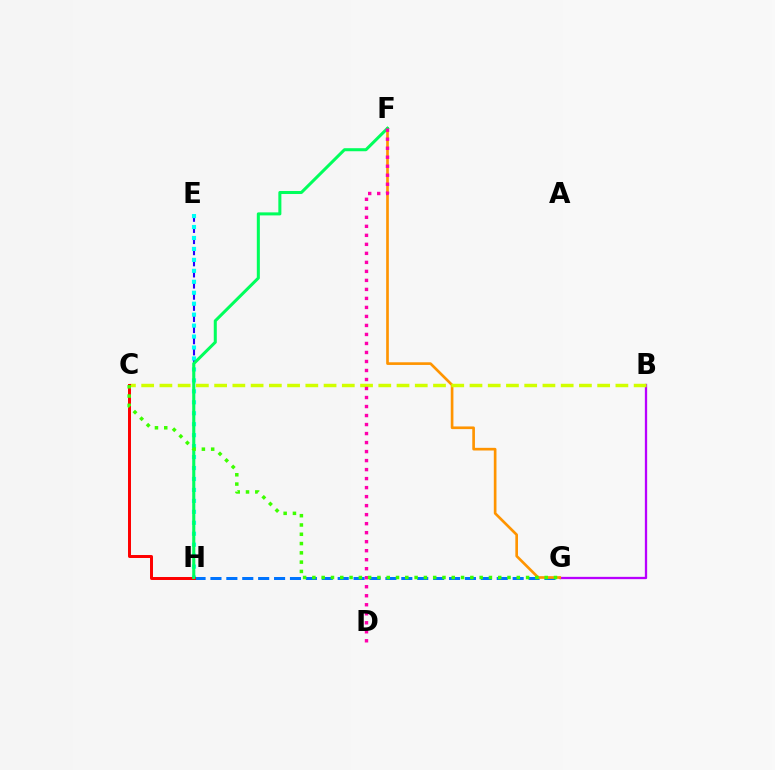{('G', 'H'): [{'color': '#0074ff', 'line_style': 'dashed', 'thickness': 2.16}], ('B', 'G'): [{'color': '#b900ff', 'line_style': 'solid', 'thickness': 1.65}], ('F', 'G'): [{'color': '#ff9400', 'line_style': 'solid', 'thickness': 1.92}], ('E', 'H'): [{'color': '#2500ff', 'line_style': 'dashed', 'thickness': 1.51}, {'color': '#00fff6', 'line_style': 'dotted', 'thickness': 2.98}], ('B', 'C'): [{'color': '#d1ff00', 'line_style': 'dashed', 'thickness': 2.48}], ('C', 'H'): [{'color': '#ff0000', 'line_style': 'solid', 'thickness': 2.15}], ('F', 'H'): [{'color': '#00ff5c', 'line_style': 'solid', 'thickness': 2.19}], ('D', 'F'): [{'color': '#ff00ac', 'line_style': 'dotted', 'thickness': 2.45}], ('C', 'G'): [{'color': '#3dff00', 'line_style': 'dotted', 'thickness': 2.52}]}